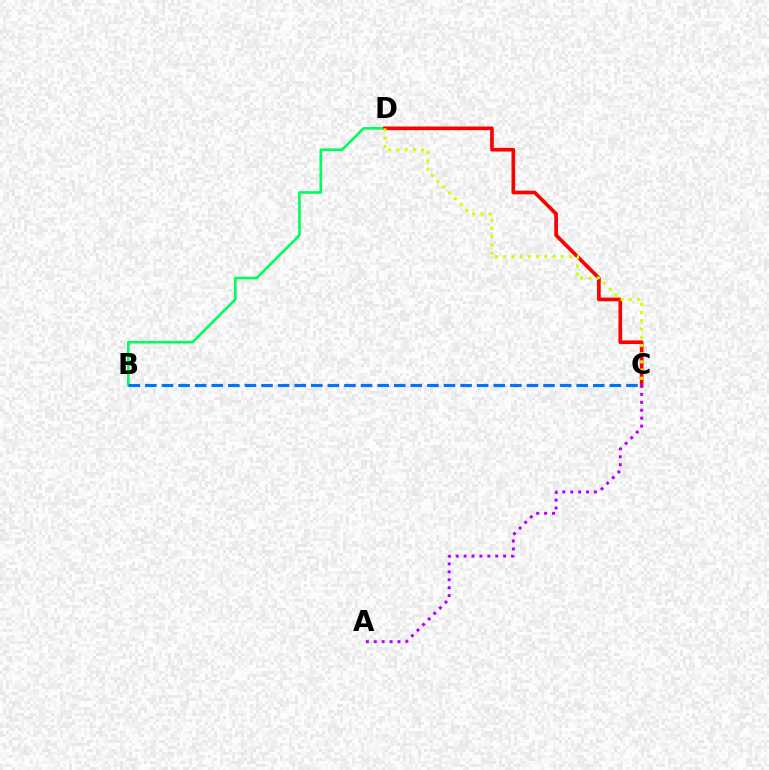{('B', 'D'): [{'color': '#00ff5c', 'line_style': 'solid', 'thickness': 1.92}], ('C', 'D'): [{'color': '#ff0000', 'line_style': 'solid', 'thickness': 2.64}, {'color': '#d1ff00', 'line_style': 'dotted', 'thickness': 2.23}], ('A', 'C'): [{'color': '#b900ff', 'line_style': 'dotted', 'thickness': 2.15}], ('B', 'C'): [{'color': '#0074ff', 'line_style': 'dashed', 'thickness': 2.25}]}